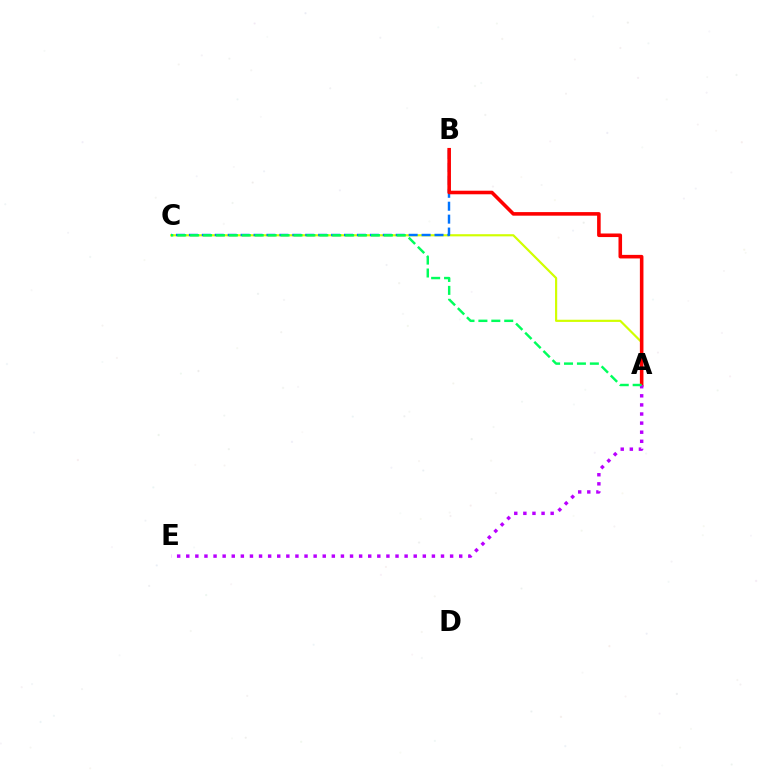{('A', 'C'): [{'color': '#d1ff00', 'line_style': 'solid', 'thickness': 1.56}, {'color': '#00ff5c', 'line_style': 'dashed', 'thickness': 1.75}], ('B', 'C'): [{'color': '#0074ff', 'line_style': 'dashed', 'thickness': 1.76}], ('A', 'B'): [{'color': '#ff0000', 'line_style': 'solid', 'thickness': 2.57}], ('A', 'E'): [{'color': '#b900ff', 'line_style': 'dotted', 'thickness': 2.47}]}